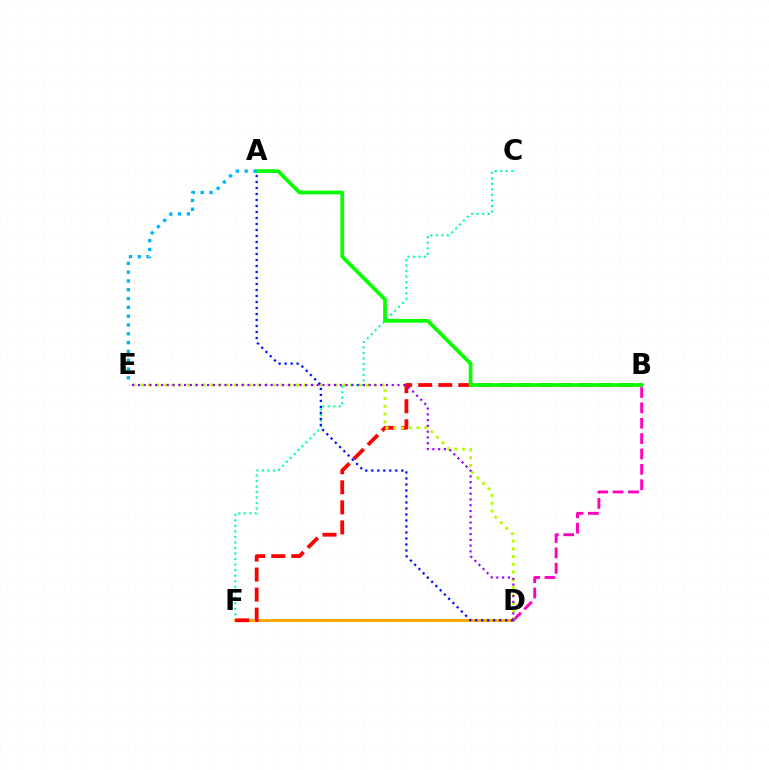{('C', 'F'): [{'color': '#00ff9d', 'line_style': 'dotted', 'thickness': 1.5}], ('D', 'F'): [{'color': '#ffa500', 'line_style': 'solid', 'thickness': 2.06}], ('B', 'F'): [{'color': '#ff0000', 'line_style': 'dashed', 'thickness': 2.72}], ('B', 'D'): [{'color': '#ff00bd', 'line_style': 'dashed', 'thickness': 2.09}], ('A', 'B'): [{'color': '#08ff00', 'line_style': 'solid', 'thickness': 2.69}], ('D', 'E'): [{'color': '#b3ff00', 'line_style': 'dotted', 'thickness': 2.11}, {'color': '#9b00ff', 'line_style': 'dotted', 'thickness': 1.57}], ('A', 'E'): [{'color': '#00b5ff', 'line_style': 'dotted', 'thickness': 2.39}], ('A', 'D'): [{'color': '#0010ff', 'line_style': 'dotted', 'thickness': 1.63}]}